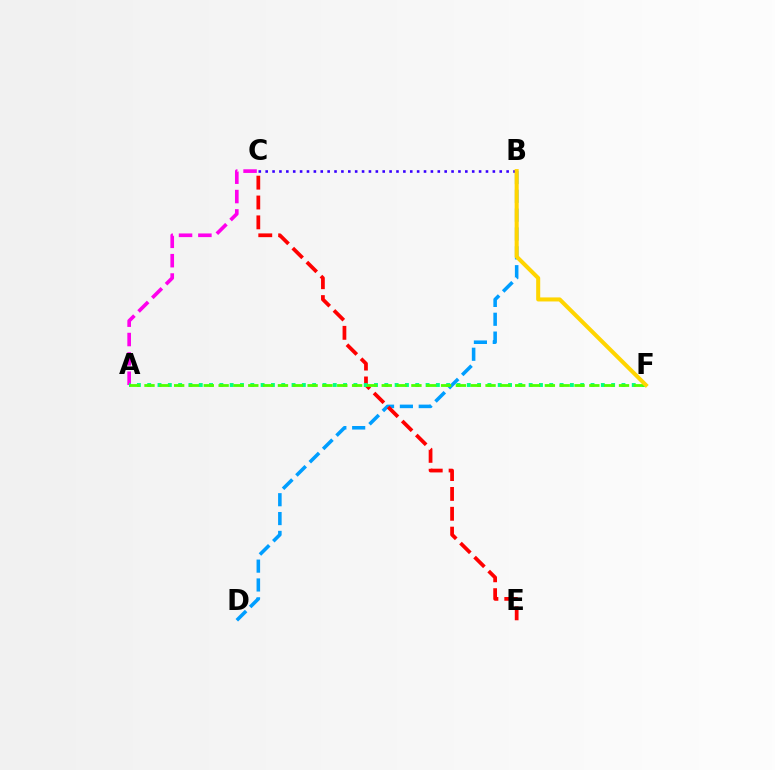{('A', 'C'): [{'color': '#ff00ed', 'line_style': 'dashed', 'thickness': 2.63}], ('B', 'D'): [{'color': '#009eff', 'line_style': 'dashed', 'thickness': 2.56}], ('C', 'E'): [{'color': '#ff0000', 'line_style': 'dashed', 'thickness': 2.7}], ('B', 'C'): [{'color': '#3700ff', 'line_style': 'dotted', 'thickness': 1.87}], ('A', 'F'): [{'color': '#00ff86', 'line_style': 'dotted', 'thickness': 2.8}, {'color': '#4fff00', 'line_style': 'dashed', 'thickness': 2.01}], ('B', 'F'): [{'color': '#ffd500', 'line_style': 'solid', 'thickness': 2.91}]}